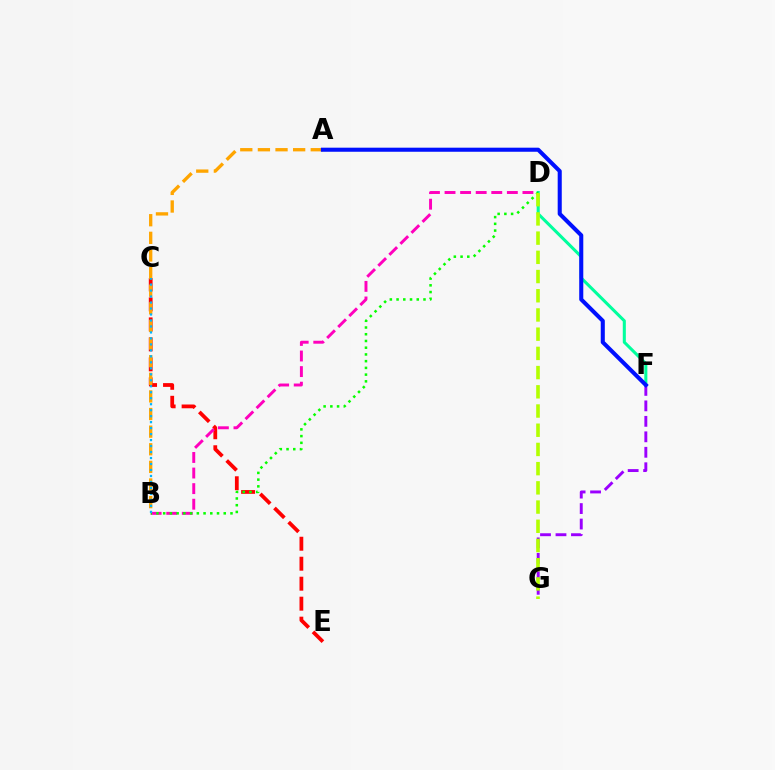{('C', 'E'): [{'color': '#ff0000', 'line_style': 'dashed', 'thickness': 2.71}], ('D', 'F'): [{'color': '#00ff9d', 'line_style': 'solid', 'thickness': 2.2}], ('F', 'G'): [{'color': '#9b00ff', 'line_style': 'dashed', 'thickness': 2.1}], ('B', 'D'): [{'color': '#ff00bd', 'line_style': 'dashed', 'thickness': 2.12}, {'color': '#08ff00', 'line_style': 'dotted', 'thickness': 1.83}], ('A', 'B'): [{'color': '#ffa500', 'line_style': 'dashed', 'thickness': 2.39}], ('A', 'F'): [{'color': '#0010ff', 'line_style': 'solid', 'thickness': 2.93}], ('B', 'C'): [{'color': '#00b5ff', 'line_style': 'dotted', 'thickness': 1.63}], ('D', 'G'): [{'color': '#b3ff00', 'line_style': 'dashed', 'thickness': 2.61}]}